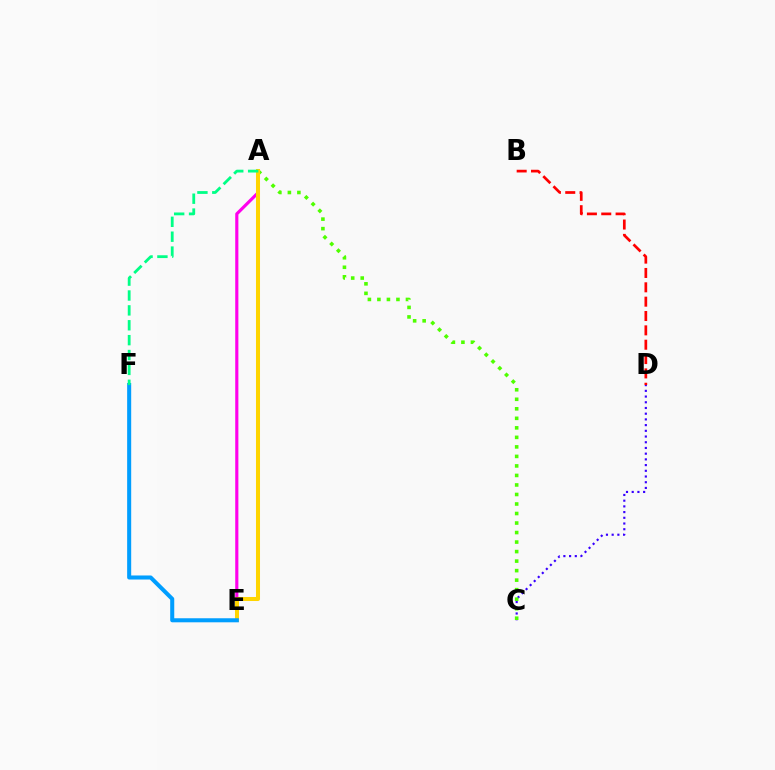{('C', 'D'): [{'color': '#3700ff', 'line_style': 'dotted', 'thickness': 1.55}], ('A', 'E'): [{'color': '#ff00ed', 'line_style': 'solid', 'thickness': 2.27}, {'color': '#ffd500', 'line_style': 'solid', 'thickness': 2.9}], ('A', 'C'): [{'color': '#4fff00', 'line_style': 'dotted', 'thickness': 2.59}], ('B', 'D'): [{'color': '#ff0000', 'line_style': 'dashed', 'thickness': 1.95}], ('E', 'F'): [{'color': '#009eff', 'line_style': 'solid', 'thickness': 2.91}], ('A', 'F'): [{'color': '#00ff86', 'line_style': 'dashed', 'thickness': 2.02}]}